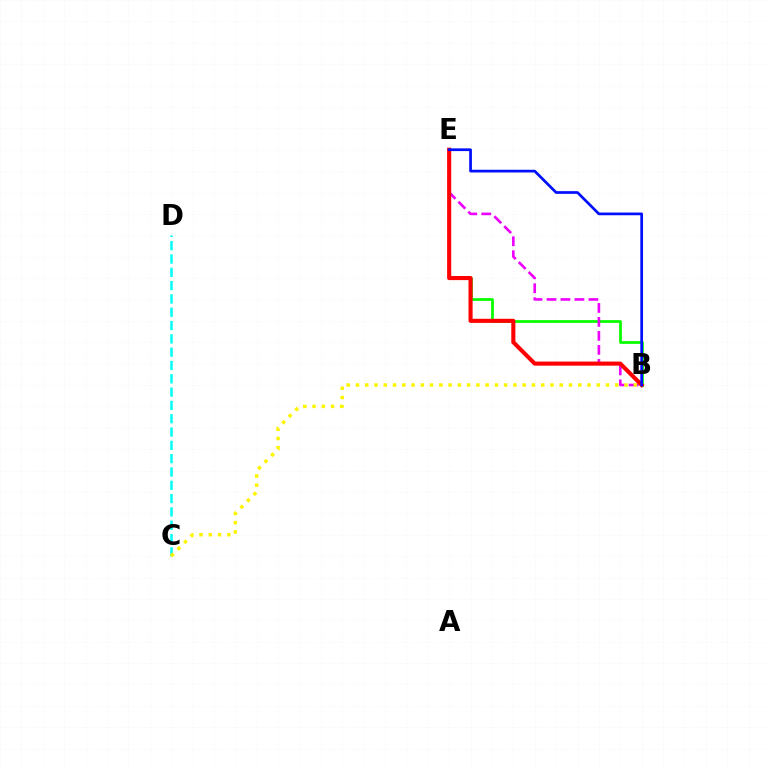{('B', 'E'): [{'color': '#08ff00', 'line_style': 'solid', 'thickness': 1.99}, {'color': '#ee00ff', 'line_style': 'dashed', 'thickness': 1.9}, {'color': '#ff0000', 'line_style': 'solid', 'thickness': 2.95}, {'color': '#0010ff', 'line_style': 'solid', 'thickness': 1.96}], ('C', 'D'): [{'color': '#00fff6', 'line_style': 'dashed', 'thickness': 1.81}], ('B', 'C'): [{'color': '#fcf500', 'line_style': 'dotted', 'thickness': 2.52}]}